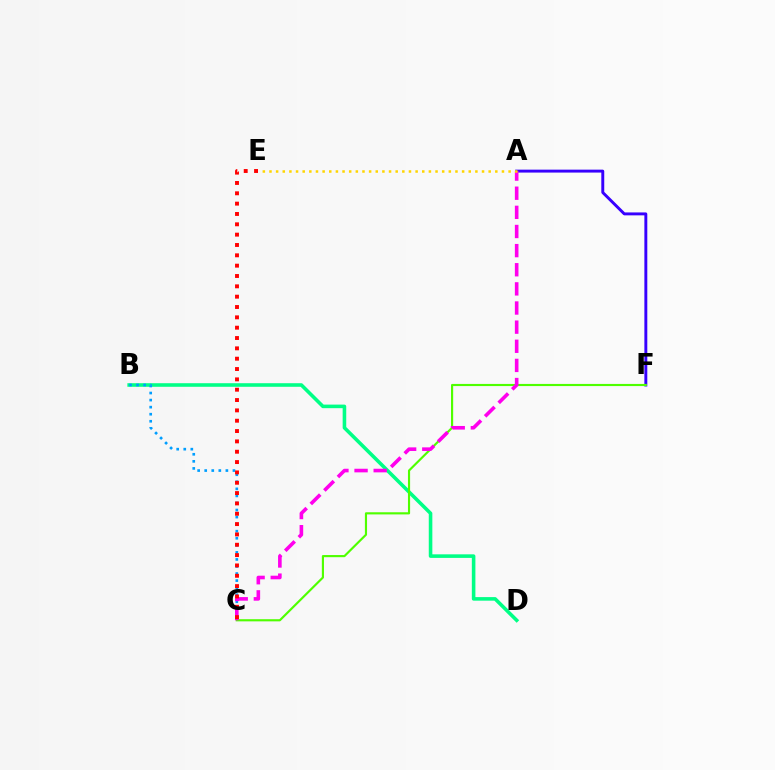{('B', 'D'): [{'color': '#00ff86', 'line_style': 'solid', 'thickness': 2.57}], ('B', 'C'): [{'color': '#009eff', 'line_style': 'dotted', 'thickness': 1.92}], ('A', 'F'): [{'color': '#3700ff', 'line_style': 'solid', 'thickness': 2.11}], ('C', 'F'): [{'color': '#4fff00', 'line_style': 'solid', 'thickness': 1.55}], ('A', 'C'): [{'color': '#ff00ed', 'line_style': 'dashed', 'thickness': 2.6}], ('C', 'E'): [{'color': '#ff0000', 'line_style': 'dotted', 'thickness': 2.81}], ('A', 'E'): [{'color': '#ffd500', 'line_style': 'dotted', 'thickness': 1.8}]}